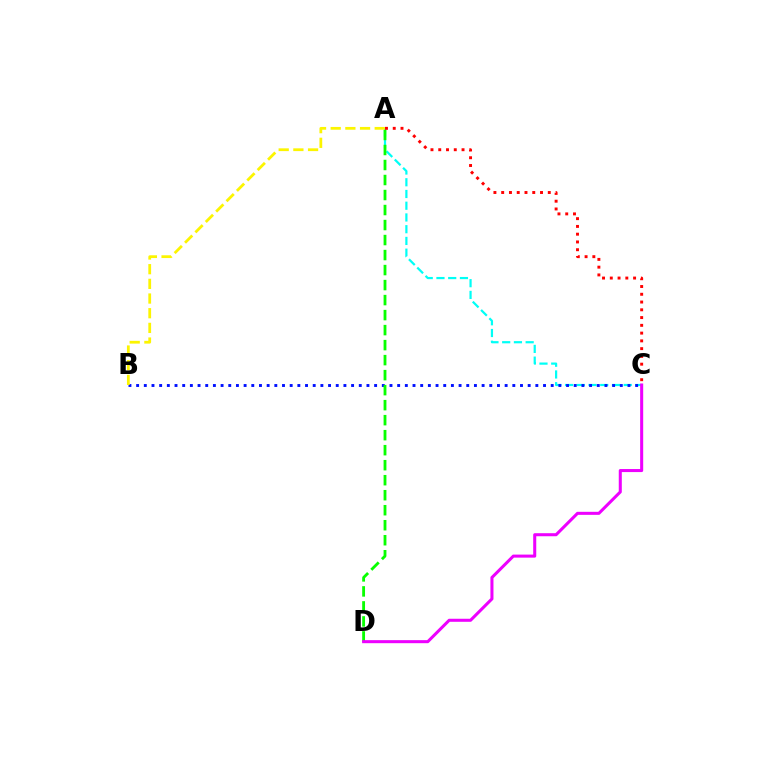{('A', 'C'): [{'color': '#00fff6', 'line_style': 'dashed', 'thickness': 1.59}, {'color': '#ff0000', 'line_style': 'dotted', 'thickness': 2.11}], ('B', 'C'): [{'color': '#0010ff', 'line_style': 'dotted', 'thickness': 2.09}], ('A', 'D'): [{'color': '#08ff00', 'line_style': 'dashed', 'thickness': 2.04}], ('C', 'D'): [{'color': '#ee00ff', 'line_style': 'solid', 'thickness': 2.19}], ('A', 'B'): [{'color': '#fcf500', 'line_style': 'dashed', 'thickness': 1.99}]}